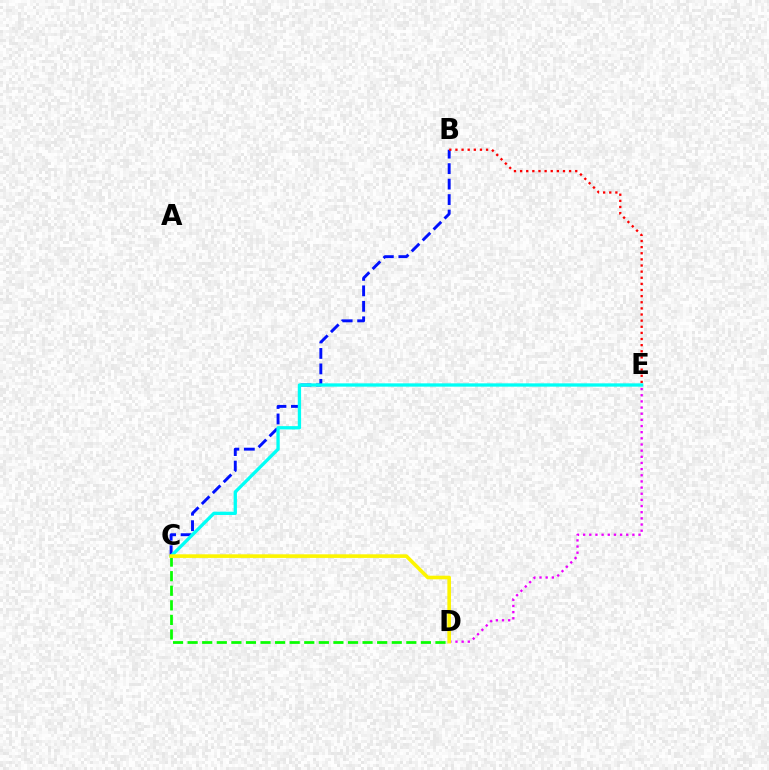{('B', 'C'): [{'color': '#0010ff', 'line_style': 'dashed', 'thickness': 2.1}], ('C', 'E'): [{'color': '#00fff6', 'line_style': 'solid', 'thickness': 2.38}], ('D', 'E'): [{'color': '#ee00ff', 'line_style': 'dotted', 'thickness': 1.67}], ('C', 'D'): [{'color': '#08ff00', 'line_style': 'dashed', 'thickness': 1.98}, {'color': '#fcf500', 'line_style': 'solid', 'thickness': 2.6}], ('B', 'E'): [{'color': '#ff0000', 'line_style': 'dotted', 'thickness': 1.66}]}